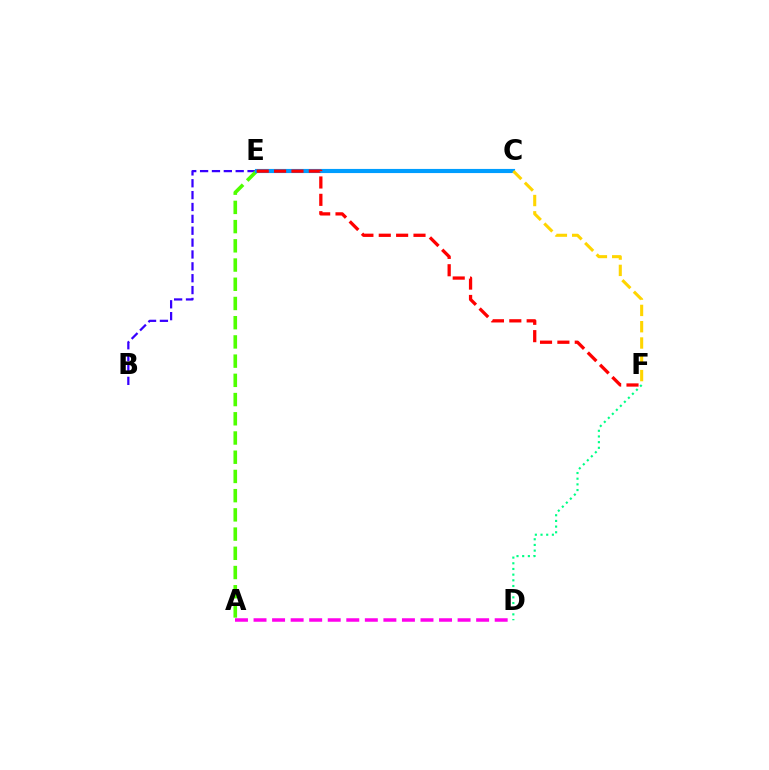{('B', 'E'): [{'color': '#3700ff', 'line_style': 'dashed', 'thickness': 1.61}], ('A', 'E'): [{'color': '#4fff00', 'line_style': 'dashed', 'thickness': 2.61}], ('A', 'D'): [{'color': '#ff00ed', 'line_style': 'dashed', 'thickness': 2.52}], ('C', 'E'): [{'color': '#009eff', 'line_style': 'solid', 'thickness': 2.98}], ('C', 'F'): [{'color': '#ffd500', 'line_style': 'dashed', 'thickness': 2.21}], ('E', 'F'): [{'color': '#ff0000', 'line_style': 'dashed', 'thickness': 2.36}], ('D', 'F'): [{'color': '#00ff86', 'line_style': 'dotted', 'thickness': 1.54}]}